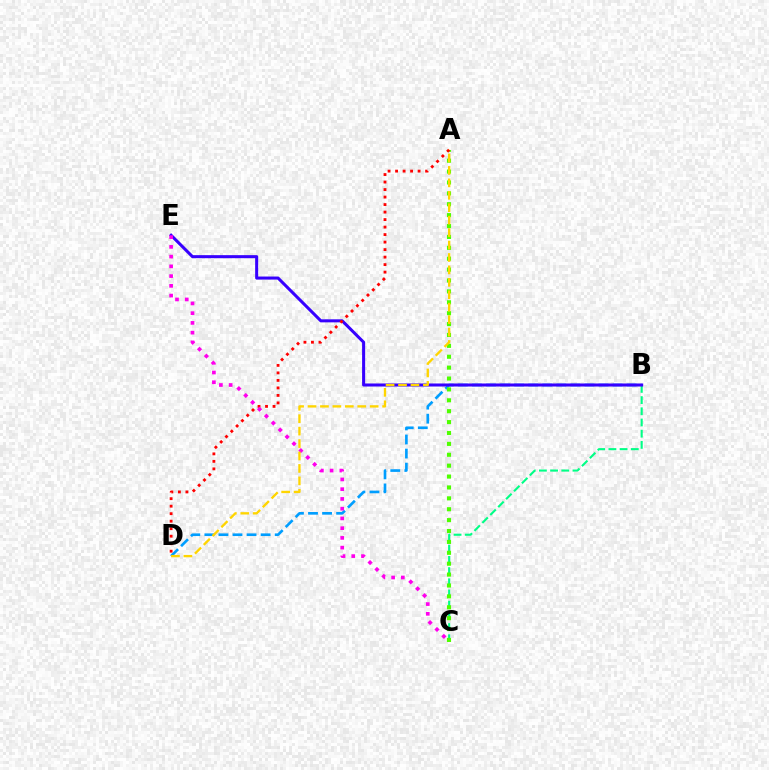{('B', 'D'): [{'color': '#009eff', 'line_style': 'dashed', 'thickness': 1.91}], ('B', 'C'): [{'color': '#00ff86', 'line_style': 'dashed', 'thickness': 1.52}], ('A', 'C'): [{'color': '#4fff00', 'line_style': 'dotted', 'thickness': 2.96}], ('B', 'E'): [{'color': '#3700ff', 'line_style': 'solid', 'thickness': 2.19}], ('A', 'D'): [{'color': '#ff0000', 'line_style': 'dotted', 'thickness': 2.04}, {'color': '#ffd500', 'line_style': 'dashed', 'thickness': 1.69}], ('C', 'E'): [{'color': '#ff00ed', 'line_style': 'dotted', 'thickness': 2.65}]}